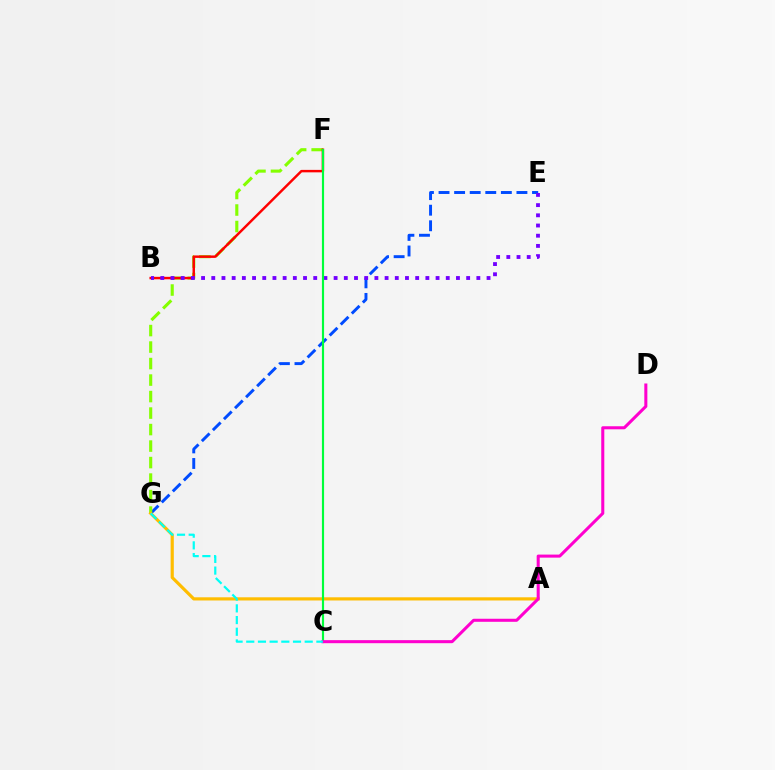{('E', 'G'): [{'color': '#004bff', 'line_style': 'dashed', 'thickness': 2.12}], ('F', 'G'): [{'color': '#84ff00', 'line_style': 'dashed', 'thickness': 2.24}], ('B', 'F'): [{'color': '#ff0000', 'line_style': 'solid', 'thickness': 1.77}], ('A', 'G'): [{'color': '#ffbd00', 'line_style': 'solid', 'thickness': 2.29}], ('B', 'E'): [{'color': '#7200ff', 'line_style': 'dotted', 'thickness': 2.77}], ('C', 'F'): [{'color': '#00ff39', 'line_style': 'solid', 'thickness': 1.55}], ('C', 'D'): [{'color': '#ff00cf', 'line_style': 'solid', 'thickness': 2.19}], ('C', 'G'): [{'color': '#00fff6', 'line_style': 'dashed', 'thickness': 1.59}]}